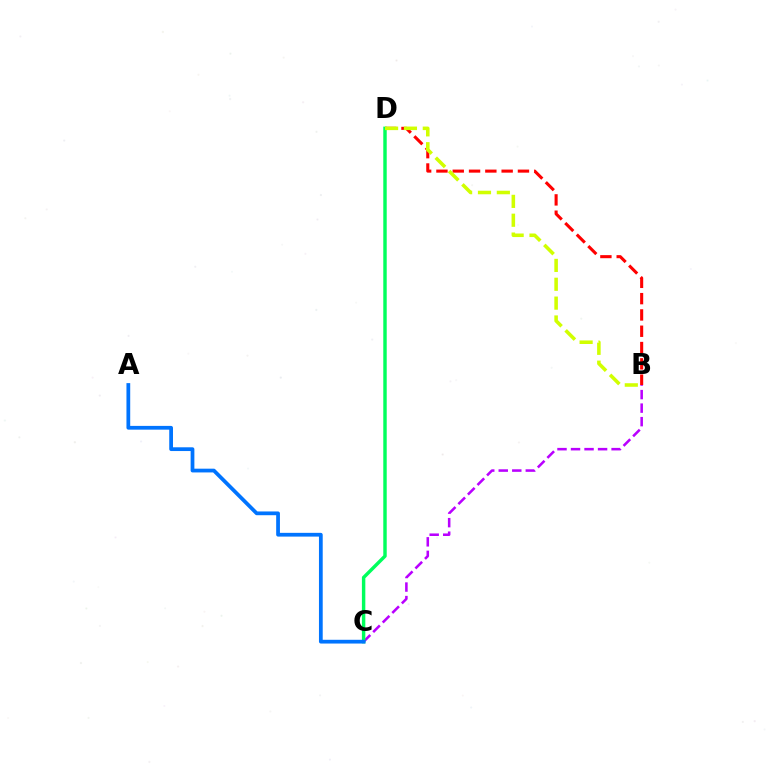{('B', 'D'): [{'color': '#ff0000', 'line_style': 'dashed', 'thickness': 2.21}, {'color': '#d1ff00', 'line_style': 'dashed', 'thickness': 2.56}], ('B', 'C'): [{'color': '#b900ff', 'line_style': 'dashed', 'thickness': 1.84}], ('C', 'D'): [{'color': '#00ff5c', 'line_style': 'solid', 'thickness': 2.47}], ('A', 'C'): [{'color': '#0074ff', 'line_style': 'solid', 'thickness': 2.7}]}